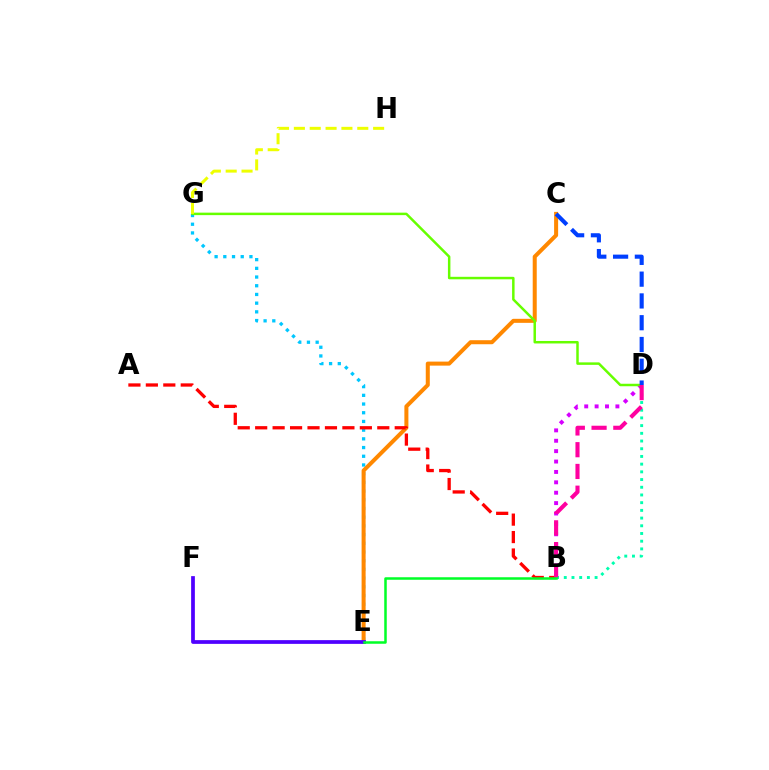{('E', 'G'): [{'color': '#00c7ff', 'line_style': 'dotted', 'thickness': 2.36}], ('B', 'D'): [{'color': '#d600ff', 'line_style': 'dotted', 'thickness': 2.82}, {'color': '#00ffaf', 'line_style': 'dotted', 'thickness': 2.09}, {'color': '#ff00a0', 'line_style': 'dashed', 'thickness': 2.95}], ('C', 'E'): [{'color': '#ff8800', 'line_style': 'solid', 'thickness': 2.9}], ('D', 'G'): [{'color': '#66ff00', 'line_style': 'solid', 'thickness': 1.79}], ('E', 'F'): [{'color': '#4f00ff', 'line_style': 'solid', 'thickness': 2.69}], ('A', 'B'): [{'color': '#ff0000', 'line_style': 'dashed', 'thickness': 2.37}], ('C', 'D'): [{'color': '#003fff', 'line_style': 'dashed', 'thickness': 2.96}], ('G', 'H'): [{'color': '#eeff00', 'line_style': 'dashed', 'thickness': 2.15}], ('B', 'E'): [{'color': '#00ff27', 'line_style': 'solid', 'thickness': 1.81}]}